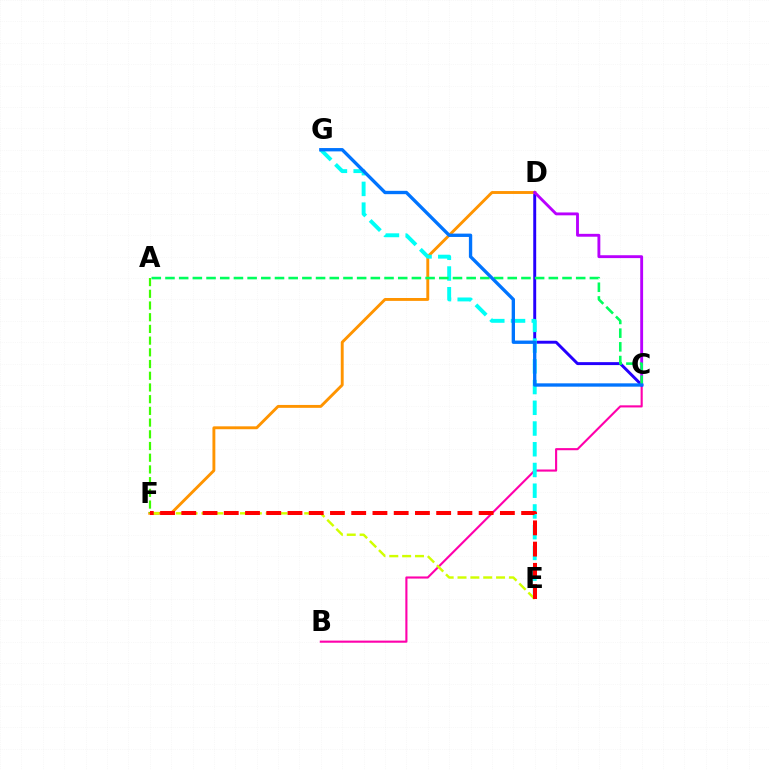{('B', 'C'): [{'color': '#ff00ac', 'line_style': 'solid', 'thickness': 1.52}], ('C', 'D'): [{'color': '#2500ff', 'line_style': 'solid', 'thickness': 2.12}, {'color': '#b900ff', 'line_style': 'solid', 'thickness': 2.07}], ('D', 'F'): [{'color': '#ff9400', 'line_style': 'solid', 'thickness': 2.08}], ('E', 'G'): [{'color': '#00fff6', 'line_style': 'dashed', 'thickness': 2.82}], ('E', 'F'): [{'color': '#d1ff00', 'line_style': 'dashed', 'thickness': 1.75}, {'color': '#ff0000', 'line_style': 'dashed', 'thickness': 2.89}], ('A', 'C'): [{'color': '#00ff5c', 'line_style': 'dashed', 'thickness': 1.86}], ('A', 'F'): [{'color': '#3dff00', 'line_style': 'dashed', 'thickness': 1.59}], ('C', 'G'): [{'color': '#0074ff', 'line_style': 'solid', 'thickness': 2.4}]}